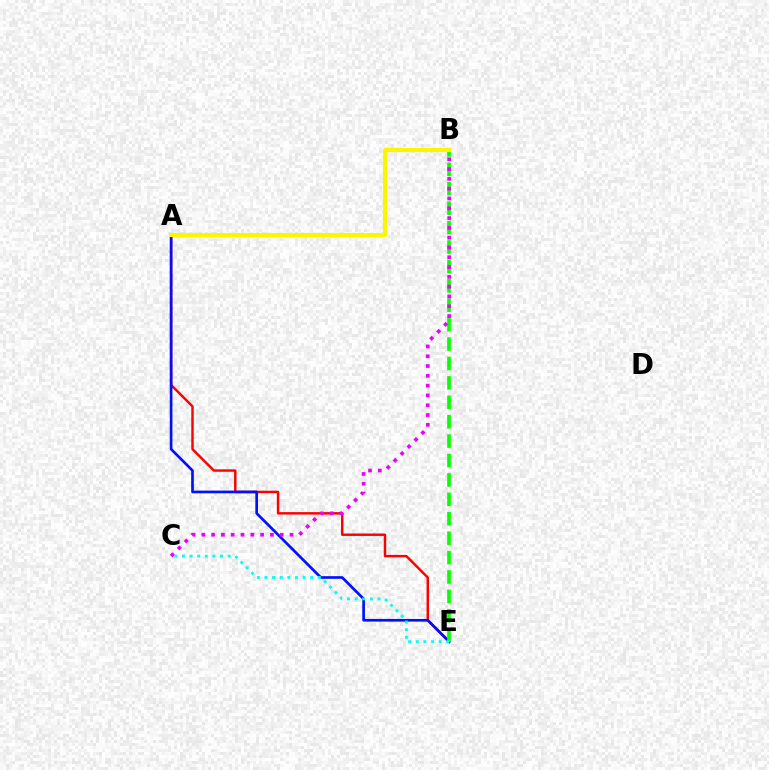{('A', 'E'): [{'color': '#ff0000', 'line_style': 'solid', 'thickness': 1.76}, {'color': '#0010ff', 'line_style': 'solid', 'thickness': 1.92}], ('B', 'E'): [{'color': '#08ff00', 'line_style': 'dashed', 'thickness': 2.64}], ('B', 'C'): [{'color': '#ee00ff', 'line_style': 'dotted', 'thickness': 2.66}], ('C', 'E'): [{'color': '#00fff6', 'line_style': 'dotted', 'thickness': 2.07}], ('A', 'B'): [{'color': '#fcf500', 'line_style': 'solid', 'thickness': 2.99}]}